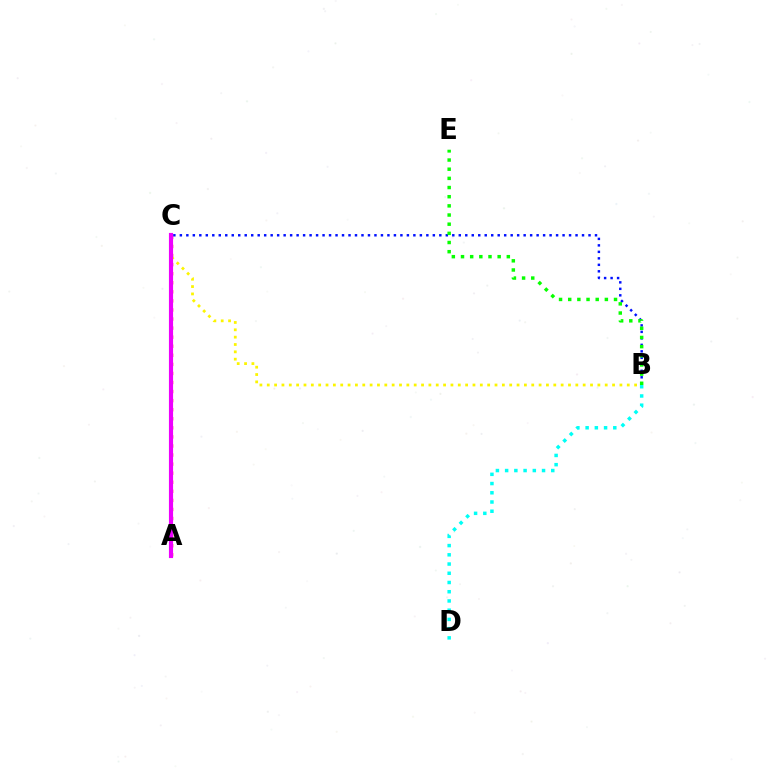{('B', 'C'): [{'color': '#0010ff', 'line_style': 'dotted', 'thickness': 1.76}, {'color': '#fcf500', 'line_style': 'dotted', 'thickness': 2.0}], ('A', 'C'): [{'color': '#ff0000', 'line_style': 'dotted', 'thickness': 2.46}, {'color': '#ee00ff', 'line_style': 'solid', 'thickness': 2.97}], ('B', 'E'): [{'color': '#08ff00', 'line_style': 'dotted', 'thickness': 2.49}], ('B', 'D'): [{'color': '#00fff6', 'line_style': 'dotted', 'thickness': 2.51}]}